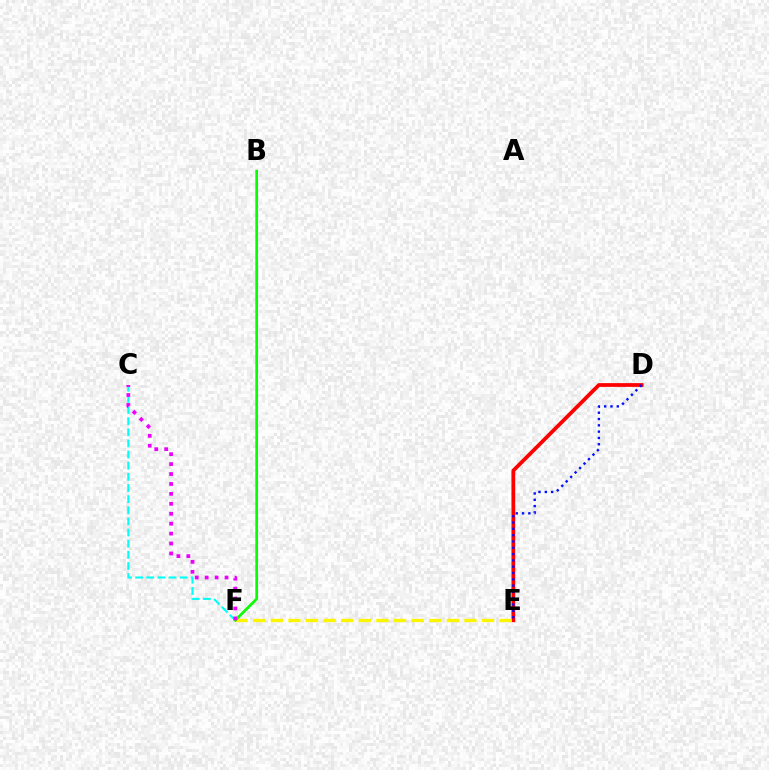{('D', 'E'): [{'color': '#ff0000', 'line_style': 'solid', 'thickness': 2.7}, {'color': '#0010ff', 'line_style': 'dotted', 'thickness': 1.71}], ('E', 'F'): [{'color': '#fcf500', 'line_style': 'dashed', 'thickness': 2.39}], ('C', 'F'): [{'color': '#00fff6', 'line_style': 'dashed', 'thickness': 1.51}, {'color': '#ee00ff', 'line_style': 'dotted', 'thickness': 2.7}], ('B', 'F'): [{'color': '#08ff00', 'line_style': 'solid', 'thickness': 1.96}]}